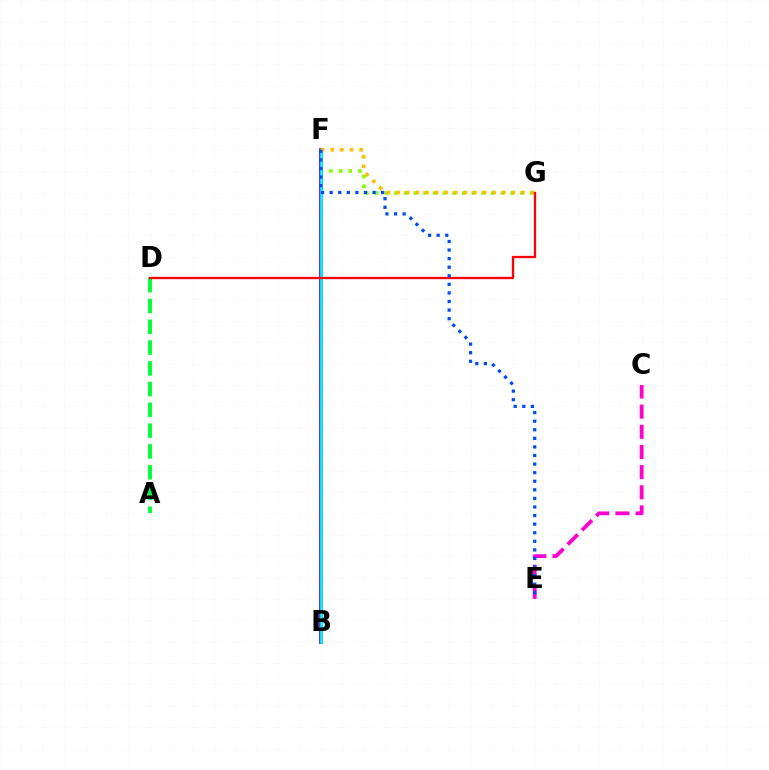{('F', 'G'): [{'color': '#84ff00', 'line_style': 'dotted', 'thickness': 2.63}, {'color': '#ffbd00', 'line_style': 'dotted', 'thickness': 2.61}], ('B', 'F'): [{'color': '#7200ff', 'line_style': 'solid', 'thickness': 2.69}, {'color': '#00fff6', 'line_style': 'solid', 'thickness': 1.85}], ('C', 'E'): [{'color': '#ff00cf', 'line_style': 'dashed', 'thickness': 2.74}], ('A', 'D'): [{'color': '#00ff39', 'line_style': 'dashed', 'thickness': 2.82}], ('D', 'G'): [{'color': '#ff0000', 'line_style': 'solid', 'thickness': 1.66}], ('E', 'F'): [{'color': '#004bff', 'line_style': 'dotted', 'thickness': 2.33}]}